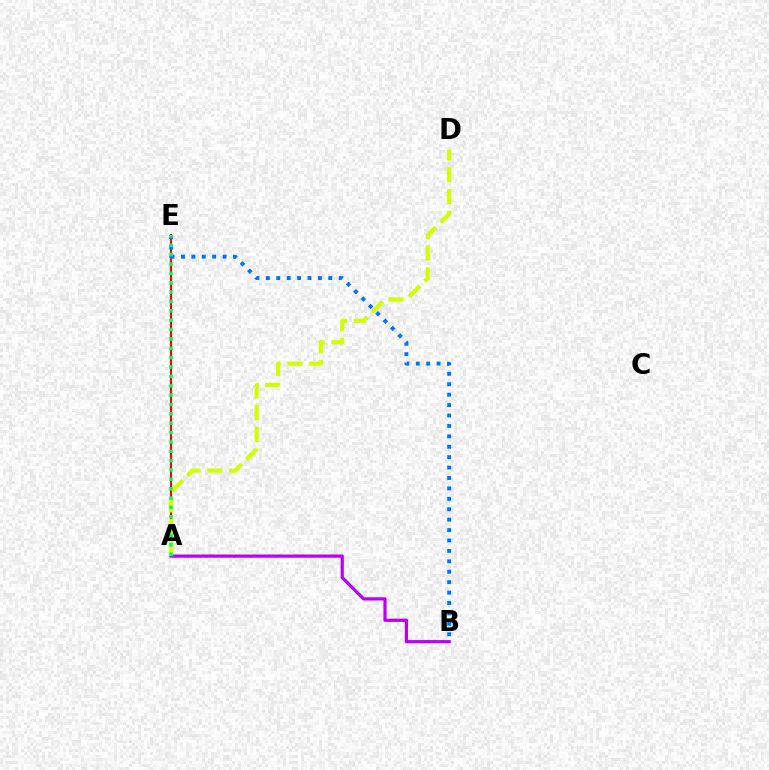{('A', 'E'): [{'color': '#ff0000', 'line_style': 'solid', 'thickness': 1.52}, {'color': '#00ff5c', 'line_style': 'dotted', 'thickness': 2.54}], ('A', 'B'): [{'color': '#b900ff', 'line_style': 'solid', 'thickness': 2.31}], ('A', 'D'): [{'color': '#d1ff00', 'line_style': 'dashed', 'thickness': 2.96}], ('B', 'E'): [{'color': '#0074ff', 'line_style': 'dotted', 'thickness': 2.83}]}